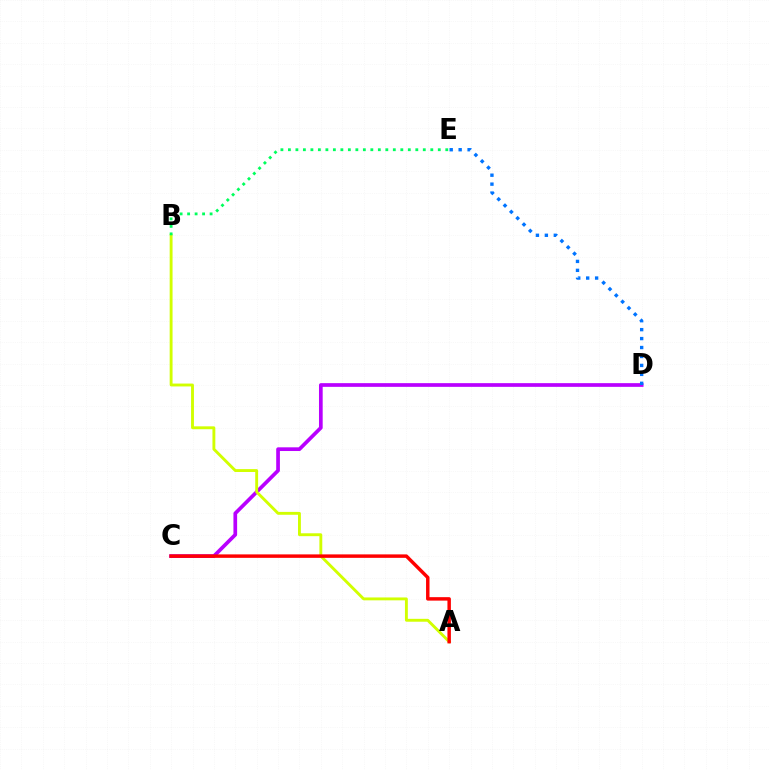{('C', 'D'): [{'color': '#b900ff', 'line_style': 'solid', 'thickness': 2.66}], ('D', 'E'): [{'color': '#0074ff', 'line_style': 'dotted', 'thickness': 2.43}], ('A', 'B'): [{'color': '#d1ff00', 'line_style': 'solid', 'thickness': 2.07}], ('A', 'C'): [{'color': '#ff0000', 'line_style': 'solid', 'thickness': 2.49}], ('B', 'E'): [{'color': '#00ff5c', 'line_style': 'dotted', 'thickness': 2.04}]}